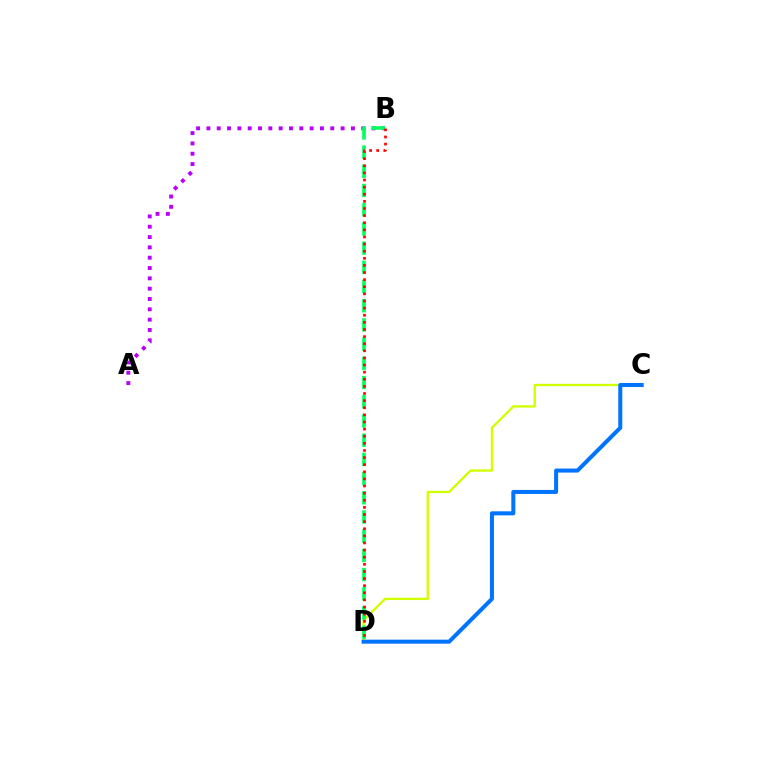{('A', 'B'): [{'color': '#b900ff', 'line_style': 'dotted', 'thickness': 2.8}], ('C', 'D'): [{'color': '#d1ff00', 'line_style': 'solid', 'thickness': 1.67}, {'color': '#0074ff', 'line_style': 'solid', 'thickness': 2.9}], ('B', 'D'): [{'color': '#00ff5c', 'line_style': 'dashed', 'thickness': 2.61}, {'color': '#ff0000', 'line_style': 'dotted', 'thickness': 1.93}]}